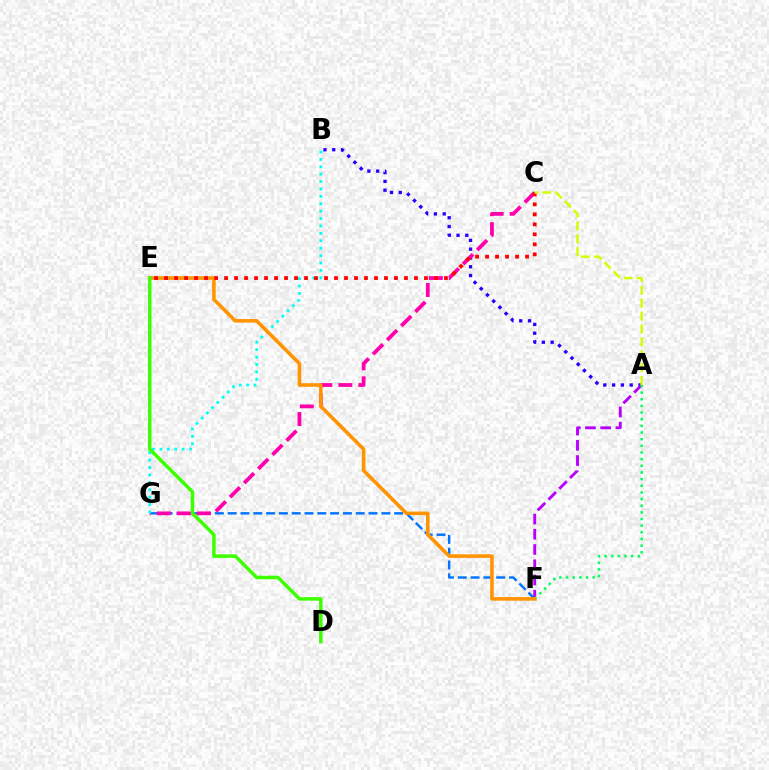{('F', 'G'): [{'color': '#0074ff', 'line_style': 'dashed', 'thickness': 1.74}], ('A', 'B'): [{'color': '#2500ff', 'line_style': 'dotted', 'thickness': 2.39}], ('C', 'G'): [{'color': '#ff00ac', 'line_style': 'dashed', 'thickness': 2.71}], ('A', 'F'): [{'color': '#b900ff', 'line_style': 'dashed', 'thickness': 2.07}, {'color': '#00ff5c', 'line_style': 'dotted', 'thickness': 1.81}], ('B', 'G'): [{'color': '#00fff6', 'line_style': 'dotted', 'thickness': 2.01}], ('E', 'F'): [{'color': '#ff9400', 'line_style': 'solid', 'thickness': 2.57}], ('D', 'E'): [{'color': '#3dff00', 'line_style': 'solid', 'thickness': 2.5}], ('C', 'E'): [{'color': '#ff0000', 'line_style': 'dotted', 'thickness': 2.72}], ('A', 'C'): [{'color': '#d1ff00', 'line_style': 'dashed', 'thickness': 1.75}]}